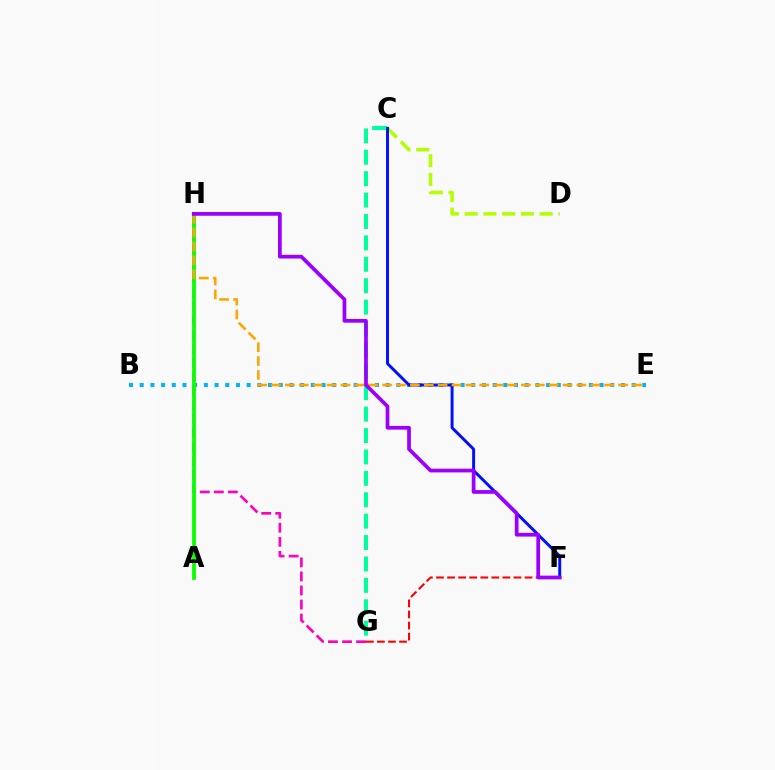{('B', 'E'): [{'color': '#00b5ff', 'line_style': 'dotted', 'thickness': 2.91}], ('C', 'D'): [{'color': '#b3ff00', 'line_style': 'dashed', 'thickness': 2.55}], ('C', 'G'): [{'color': '#00ff9d', 'line_style': 'dashed', 'thickness': 2.91}], ('G', 'H'): [{'color': '#ff00bd', 'line_style': 'dashed', 'thickness': 1.91}], ('A', 'H'): [{'color': '#08ff00', 'line_style': 'solid', 'thickness': 2.7}], ('F', 'G'): [{'color': '#ff0000', 'line_style': 'dashed', 'thickness': 1.5}], ('C', 'F'): [{'color': '#0010ff', 'line_style': 'solid', 'thickness': 2.12}], ('E', 'H'): [{'color': '#ffa500', 'line_style': 'dashed', 'thickness': 1.89}], ('F', 'H'): [{'color': '#9b00ff', 'line_style': 'solid', 'thickness': 2.68}]}